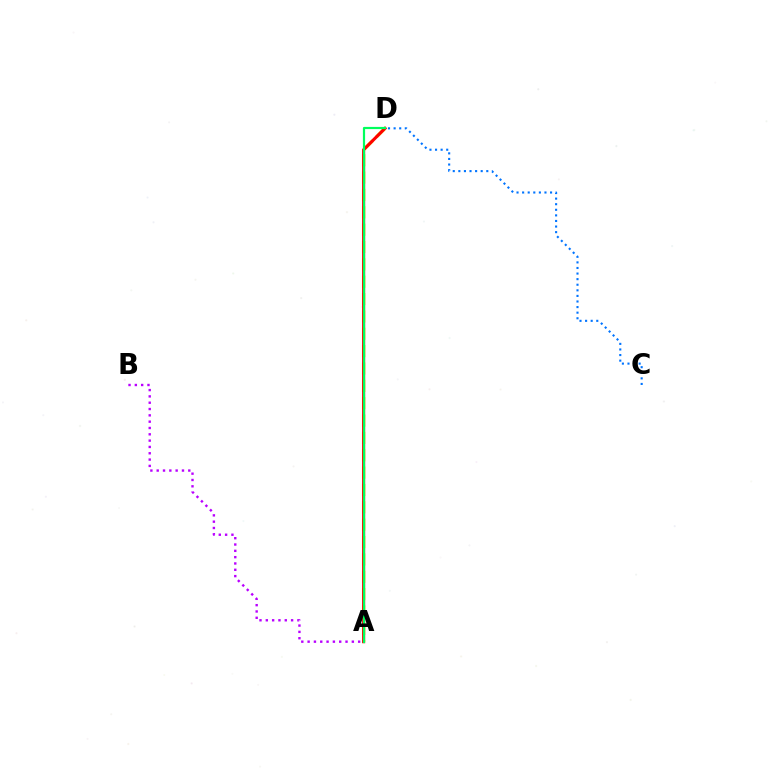{('A', 'D'): [{'color': '#d1ff00', 'line_style': 'dashed', 'thickness': 2.36}, {'color': '#ff0000', 'line_style': 'solid', 'thickness': 2.23}, {'color': '#00ff5c', 'line_style': 'solid', 'thickness': 1.58}], ('A', 'B'): [{'color': '#b900ff', 'line_style': 'dotted', 'thickness': 1.72}], ('C', 'D'): [{'color': '#0074ff', 'line_style': 'dotted', 'thickness': 1.52}]}